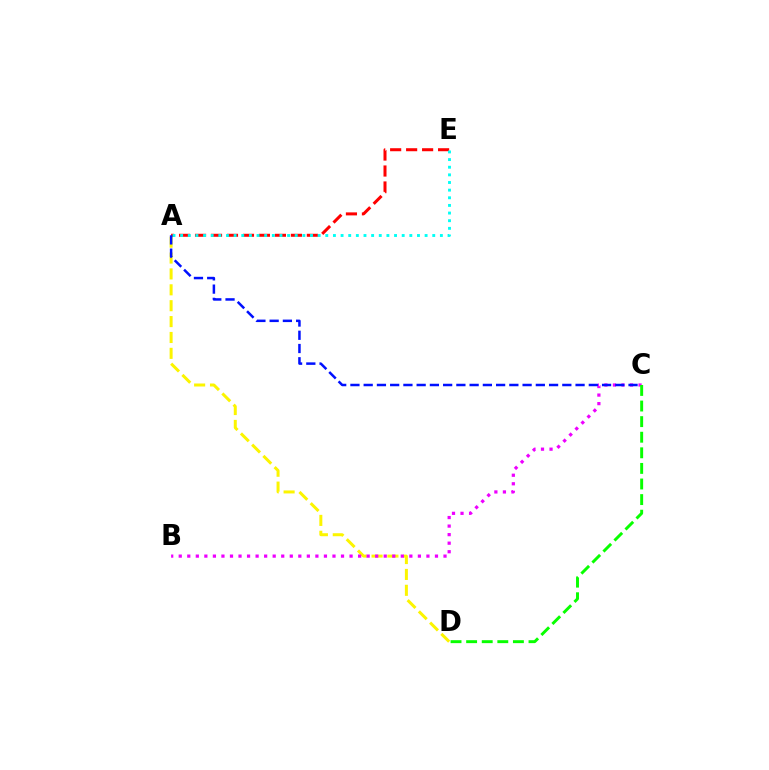{('A', 'D'): [{'color': '#fcf500', 'line_style': 'dashed', 'thickness': 2.16}], ('A', 'E'): [{'color': '#ff0000', 'line_style': 'dashed', 'thickness': 2.17}, {'color': '#00fff6', 'line_style': 'dotted', 'thickness': 2.08}], ('B', 'C'): [{'color': '#ee00ff', 'line_style': 'dotted', 'thickness': 2.32}], ('C', 'D'): [{'color': '#08ff00', 'line_style': 'dashed', 'thickness': 2.12}], ('A', 'C'): [{'color': '#0010ff', 'line_style': 'dashed', 'thickness': 1.8}]}